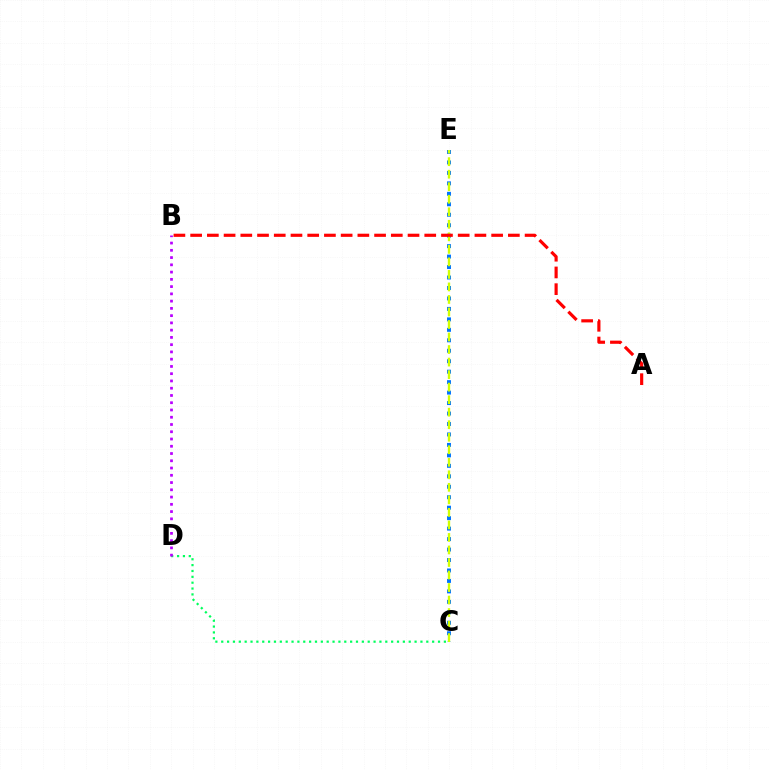{('C', 'D'): [{'color': '#00ff5c', 'line_style': 'dotted', 'thickness': 1.59}], ('B', 'D'): [{'color': '#b900ff', 'line_style': 'dotted', 'thickness': 1.97}], ('C', 'E'): [{'color': '#0074ff', 'line_style': 'dotted', 'thickness': 2.84}, {'color': '#d1ff00', 'line_style': 'dashed', 'thickness': 1.7}], ('A', 'B'): [{'color': '#ff0000', 'line_style': 'dashed', 'thickness': 2.27}]}